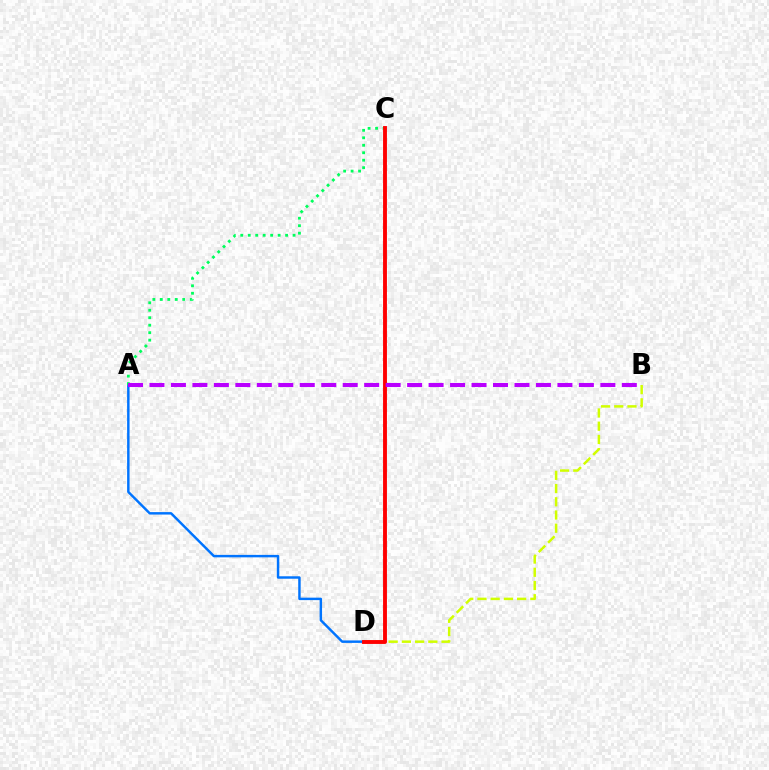{('A', 'D'): [{'color': '#0074ff', 'line_style': 'solid', 'thickness': 1.77}], ('A', 'C'): [{'color': '#00ff5c', 'line_style': 'dotted', 'thickness': 2.03}], ('B', 'D'): [{'color': '#d1ff00', 'line_style': 'dashed', 'thickness': 1.8}], ('C', 'D'): [{'color': '#ff0000', 'line_style': 'solid', 'thickness': 2.79}], ('A', 'B'): [{'color': '#b900ff', 'line_style': 'dashed', 'thickness': 2.92}]}